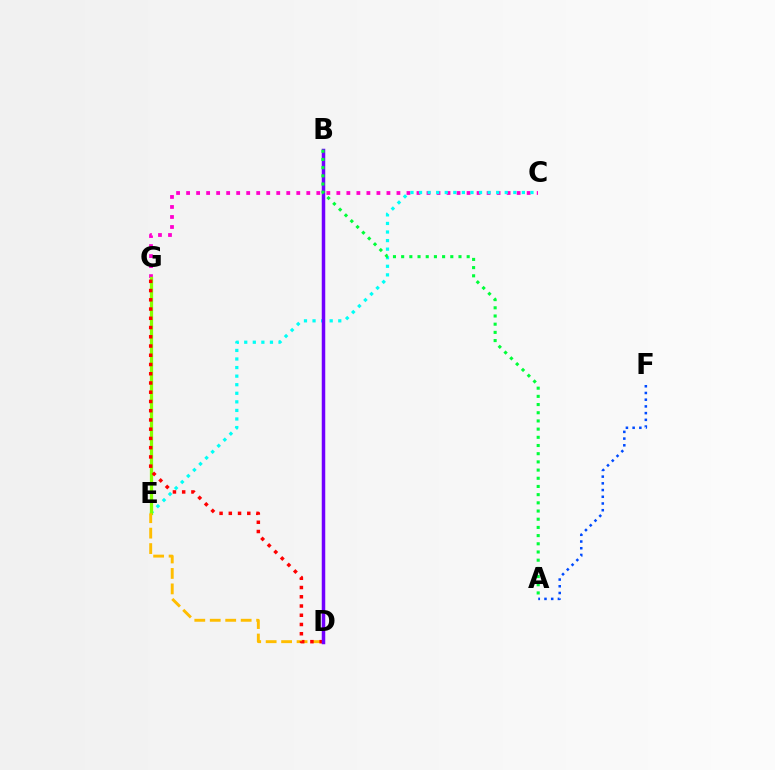{('C', 'G'): [{'color': '#ff00cf', 'line_style': 'dotted', 'thickness': 2.72}], ('C', 'E'): [{'color': '#00fff6', 'line_style': 'dotted', 'thickness': 2.33}], ('E', 'G'): [{'color': '#84ff00', 'line_style': 'solid', 'thickness': 2.35}], ('D', 'E'): [{'color': '#ffbd00', 'line_style': 'dashed', 'thickness': 2.1}], ('A', 'F'): [{'color': '#004bff', 'line_style': 'dotted', 'thickness': 1.82}], ('D', 'G'): [{'color': '#ff0000', 'line_style': 'dotted', 'thickness': 2.51}], ('B', 'D'): [{'color': '#7200ff', 'line_style': 'solid', 'thickness': 2.52}], ('A', 'B'): [{'color': '#00ff39', 'line_style': 'dotted', 'thickness': 2.23}]}